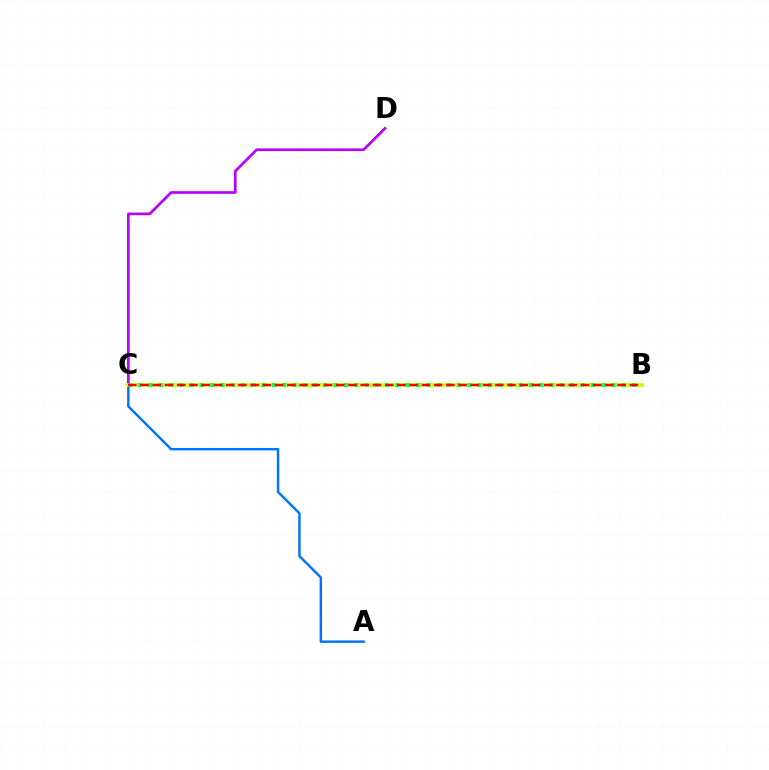{('A', 'C'): [{'color': '#0074ff', 'line_style': 'solid', 'thickness': 1.77}], ('C', 'D'): [{'color': '#b900ff', 'line_style': 'solid', 'thickness': 1.94}], ('B', 'C'): [{'color': '#d1ff00', 'line_style': 'solid', 'thickness': 2.78}, {'color': '#00ff5c', 'line_style': 'dotted', 'thickness': 2.79}, {'color': '#ff0000', 'line_style': 'dashed', 'thickness': 1.66}]}